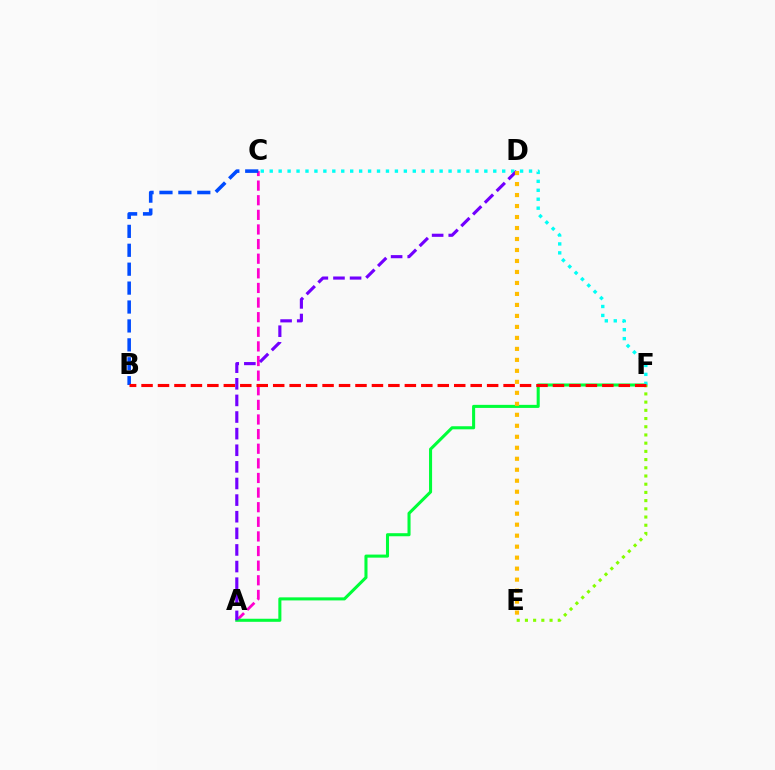{('A', 'C'): [{'color': '#ff00cf', 'line_style': 'dashed', 'thickness': 1.99}], ('B', 'C'): [{'color': '#004bff', 'line_style': 'dashed', 'thickness': 2.57}], ('A', 'F'): [{'color': '#00ff39', 'line_style': 'solid', 'thickness': 2.2}], ('E', 'F'): [{'color': '#84ff00', 'line_style': 'dotted', 'thickness': 2.23}], ('C', 'F'): [{'color': '#00fff6', 'line_style': 'dotted', 'thickness': 2.43}], ('B', 'F'): [{'color': '#ff0000', 'line_style': 'dashed', 'thickness': 2.24}], ('A', 'D'): [{'color': '#7200ff', 'line_style': 'dashed', 'thickness': 2.26}], ('D', 'E'): [{'color': '#ffbd00', 'line_style': 'dotted', 'thickness': 2.99}]}